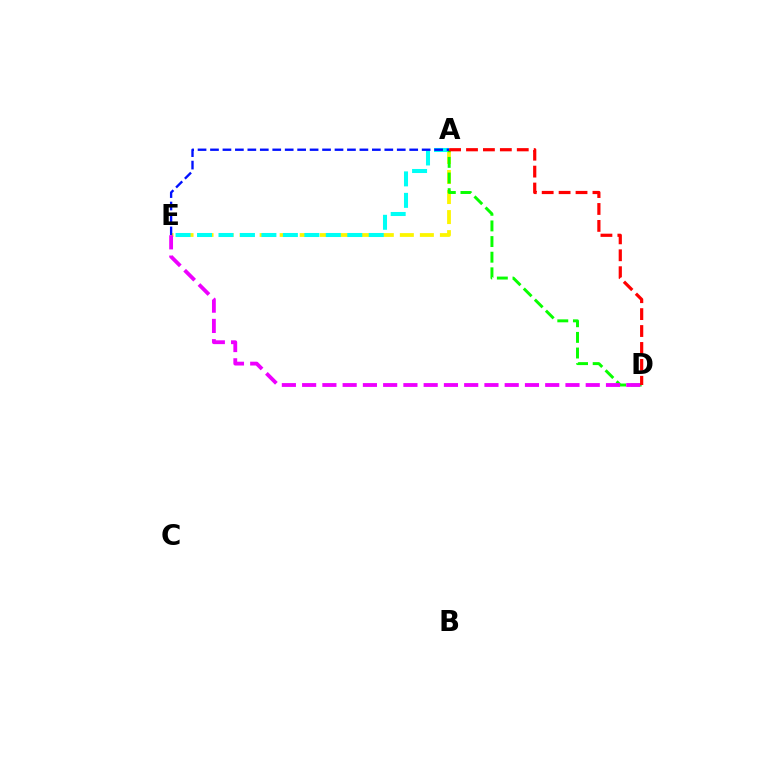{('A', 'E'): [{'color': '#fcf500', 'line_style': 'dashed', 'thickness': 2.72}, {'color': '#00fff6', 'line_style': 'dashed', 'thickness': 2.92}, {'color': '#0010ff', 'line_style': 'dashed', 'thickness': 1.69}], ('A', 'D'): [{'color': '#08ff00', 'line_style': 'dashed', 'thickness': 2.12}, {'color': '#ff0000', 'line_style': 'dashed', 'thickness': 2.3}], ('D', 'E'): [{'color': '#ee00ff', 'line_style': 'dashed', 'thickness': 2.75}]}